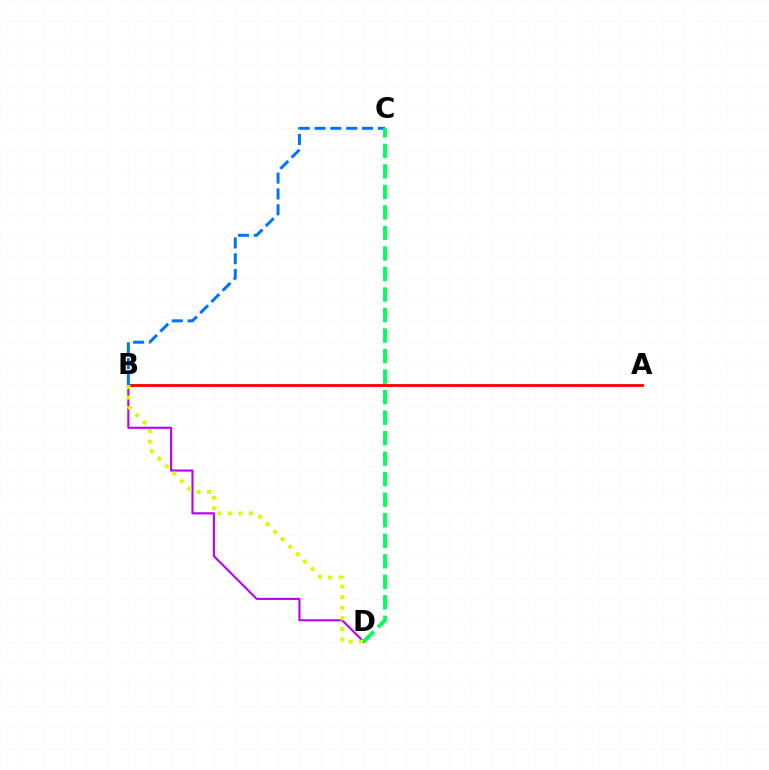{('B', 'D'): [{'color': '#b900ff', 'line_style': 'solid', 'thickness': 1.53}, {'color': '#d1ff00', 'line_style': 'dotted', 'thickness': 2.87}], ('A', 'B'): [{'color': '#ff0000', 'line_style': 'solid', 'thickness': 2.03}], ('B', 'C'): [{'color': '#0074ff', 'line_style': 'dashed', 'thickness': 2.15}], ('C', 'D'): [{'color': '#00ff5c', 'line_style': 'dashed', 'thickness': 2.79}]}